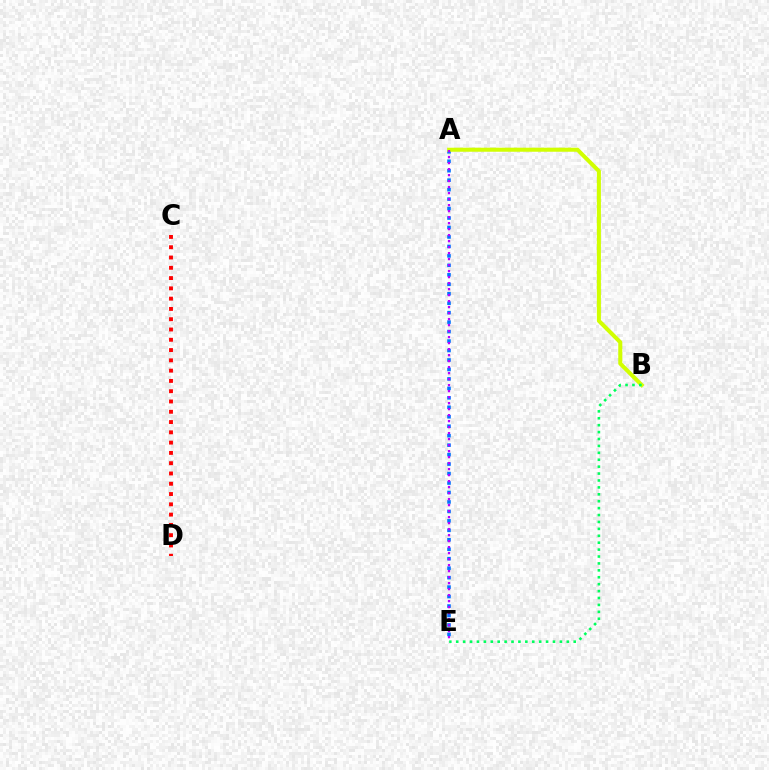{('A', 'E'): [{'color': '#0074ff', 'line_style': 'dotted', 'thickness': 2.57}, {'color': '#b900ff', 'line_style': 'dotted', 'thickness': 1.63}], ('A', 'B'): [{'color': '#d1ff00', 'line_style': 'solid', 'thickness': 2.91}], ('C', 'D'): [{'color': '#ff0000', 'line_style': 'dotted', 'thickness': 2.79}], ('B', 'E'): [{'color': '#00ff5c', 'line_style': 'dotted', 'thickness': 1.88}]}